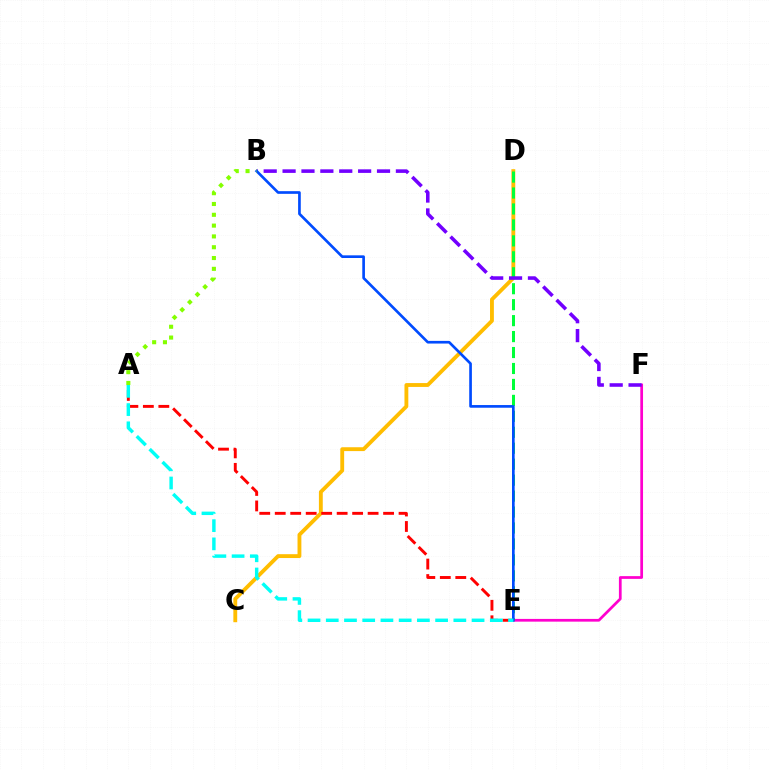{('E', 'F'): [{'color': '#ff00cf', 'line_style': 'solid', 'thickness': 1.97}], ('C', 'D'): [{'color': '#ffbd00', 'line_style': 'solid', 'thickness': 2.77}], ('D', 'E'): [{'color': '#00ff39', 'line_style': 'dashed', 'thickness': 2.17}], ('B', 'F'): [{'color': '#7200ff', 'line_style': 'dashed', 'thickness': 2.57}], ('A', 'E'): [{'color': '#ff0000', 'line_style': 'dashed', 'thickness': 2.1}, {'color': '#00fff6', 'line_style': 'dashed', 'thickness': 2.48}], ('B', 'E'): [{'color': '#004bff', 'line_style': 'solid', 'thickness': 1.92}], ('A', 'B'): [{'color': '#84ff00', 'line_style': 'dotted', 'thickness': 2.94}]}